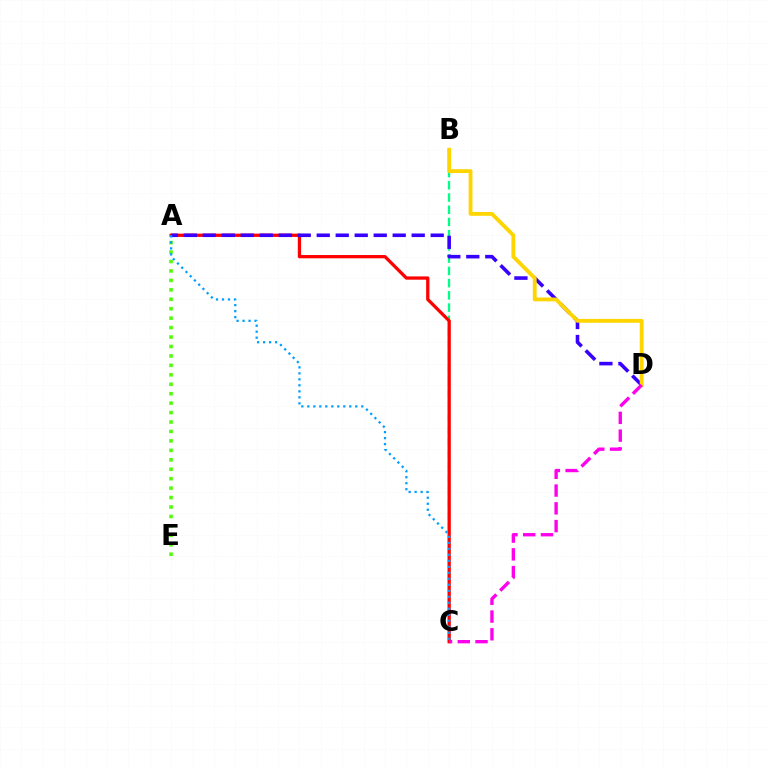{('B', 'C'): [{'color': '#00ff86', 'line_style': 'dashed', 'thickness': 1.66}], ('A', 'C'): [{'color': '#ff0000', 'line_style': 'solid', 'thickness': 2.35}, {'color': '#009eff', 'line_style': 'dotted', 'thickness': 1.63}], ('A', 'D'): [{'color': '#3700ff', 'line_style': 'dashed', 'thickness': 2.58}], ('A', 'E'): [{'color': '#4fff00', 'line_style': 'dotted', 'thickness': 2.57}], ('B', 'D'): [{'color': '#ffd500', 'line_style': 'solid', 'thickness': 2.77}], ('C', 'D'): [{'color': '#ff00ed', 'line_style': 'dashed', 'thickness': 2.41}]}